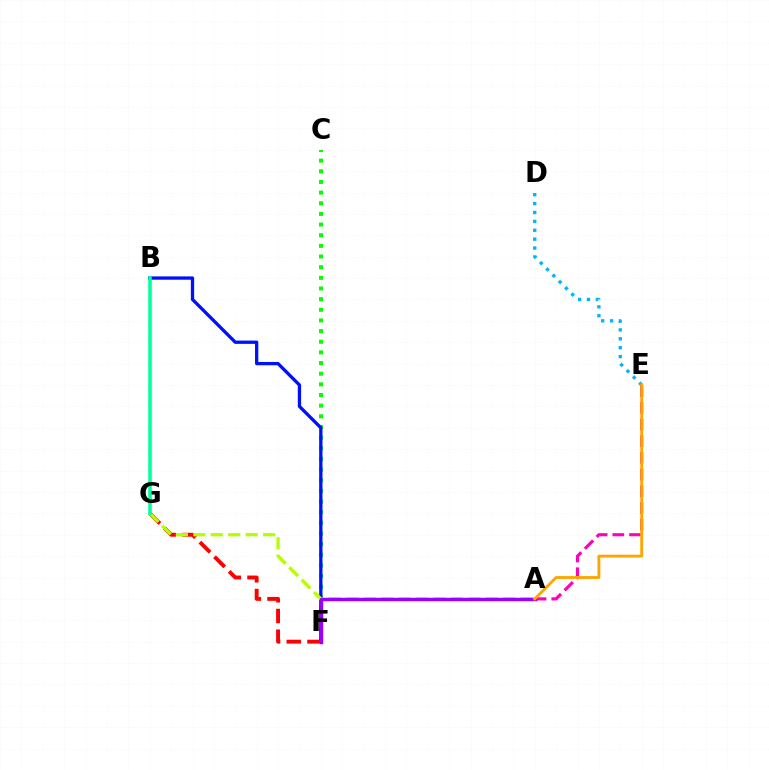{('C', 'F'): [{'color': '#08ff00', 'line_style': 'dotted', 'thickness': 2.89}], ('B', 'F'): [{'color': '#0010ff', 'line_style': 'solid', 'thickness': 2.38}], ('D', 'E'): [{'color': '#00b5ff', 'line_style': 'dotted', 'thickness': 2.42}], ('F', 'G'): [{'color': '#ff0000', 'line_style': 'dashed', 'thickness': 2.81}], ('A', 'E'): [{'color': '#ff00bd', 'line_style': 'dashed', 'thickness': 2.27}, {'color': '#ffa500', 'line_style': 'solid', 'thickness': 2.05}], ('A', 'G'): [{'color': '#b3ff00', 'line_style': 'dashed', 'thickness': 2.37}], ('A', 'F'): [{'color': '#9b00ff', 'line_style': 'solid', 'thickness': 2.48}], ('B', 'G'): [{'color': '#00ff9d', 'line_style': 'solid', 'thickness': 2.55}]}